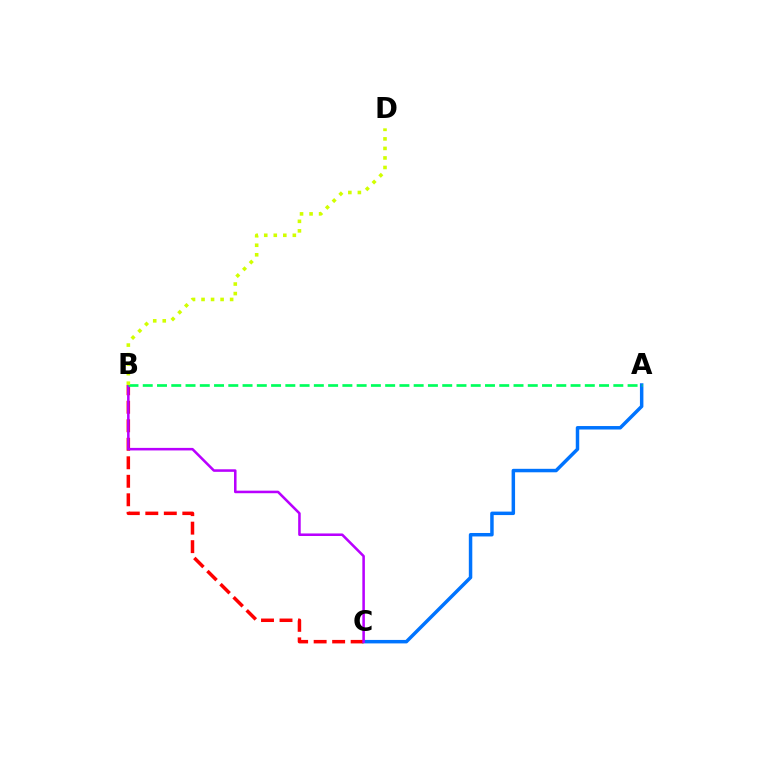{('A', 'C'): [{'color': '#0074ff', 'line_style': 'solid', 'thickness': 2.5}], ('B', 'C'): [{'color': '#ff0000', 'line_style': 'dashed', 'thickness': 2.51}, {'color': '#b900ff', 'line_style': 'solid', 'thickness': 1.84}], ('A', 'B'): [{'color': '#00ff5c', 'line_style': 'dashed', 'thickness': 1.94}], ('B', 'D'): [{'color': '#d1ff00', 'line_style': 'dotted', 'thickness': 2.59}]}